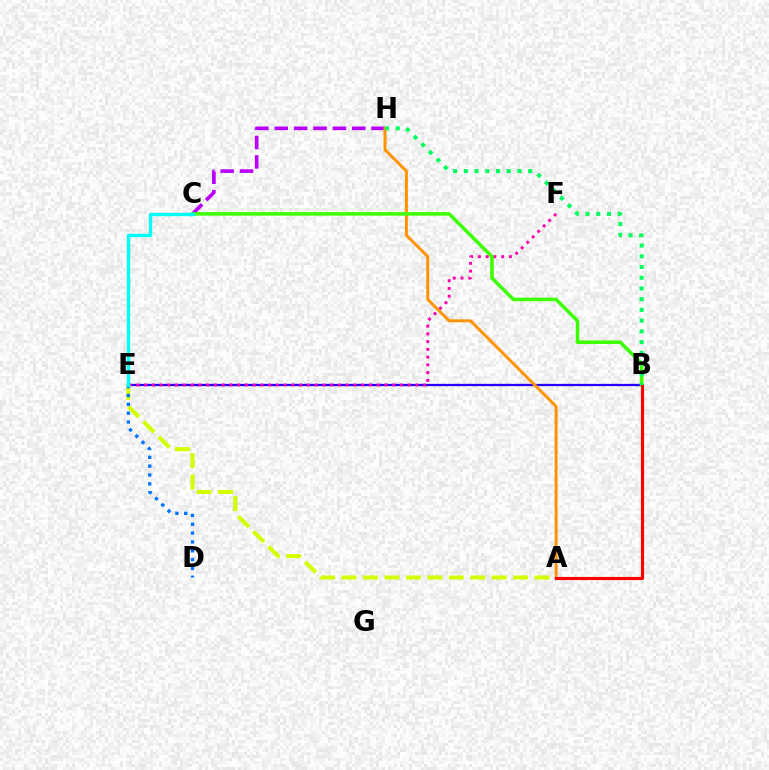{('B', 'E'): [{'color': '#2500ff', 'line_style': 'solid', 'thickness': 1.64}], ('C', 'H'): [{'color': '#b900ff', 'line_style': 'dashed', 'thickness': 2.63}], ('E', 'F'): [{'color': '#ff00ac', 'line_style': 'dotted', 'thickness': 2.11}], ('A', 'H'): [{'color': '#ff9400', 'line_style': 'solid', 'thickness': 2.15}], ('A', 'E'): [{'color': '#d1ff00', 'line_style': 'dashed', 'thickness': 2.91}], ('D', 'E'): [{'color': '#0074ff', 'line_style': 'dotted', 'thickness': 2.4}], ('B', 'C'): [{'color': '#3dff00', 'line_style': 'solid', 'thickness': 2.54}], ('C', 'E'): [{'color': '#00fff6', 'line_style': 'solid', 'thickness': 2.43}], ('A', 'B'): [{'color': '#ff0000', 'line_style': 'solid', 'thickness': 2.26}], ('B', 'H'): [{'color': '#00ff5c', 'line_style': 'dotted', 'thickness': 2.91}]}